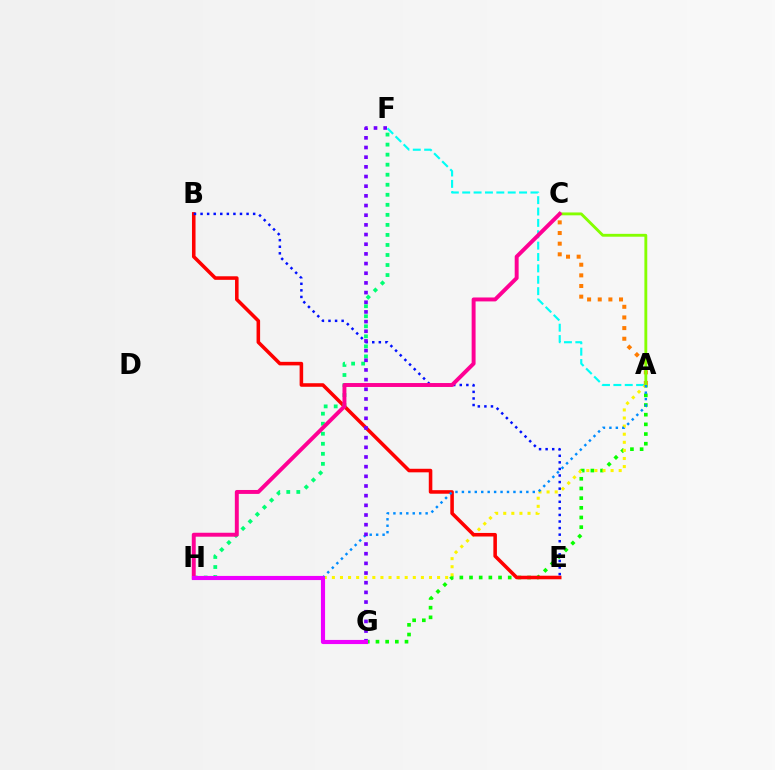{('A', 'F'): [{'color': '#00fff6', 'line_style': 'dashed', 'thickness': 1.55}], ('A', 'G'): [{'color': '#08ff00', 'line_style': 'dotted', 'thickness': 2.63}], ('A', 'C'): [{'color': '#ff7c00', 'line_style': 'dotted', 'thickness': 2.89}, {'color': '#84ff00', 'line_style': 'solid', 'thickness': 2.07}], ('A', 'H'): [{'color': '#fcf500', 'line_style': 'dotted', 'thickness': 2.2}, {'color': '#008cff', 'line_style': 'dotted', 'thickness': 1.75}], ('B', 'E'): [{'color': '#ff0000', 'line_style': 'solid', 'thickness': 2.56}, {'color': '#0010ff', 'line_style': 'dotted', 'thickness': 1.79}], ('F', 'H'): [{'color': '#00ff74', 'line_style': 'dotted', 'thickness': 2.73}], ('F', 'G'): [{'color': '#7200ff', 'line_style': 'dotted', 'thickness': 2.63}], ('C', 'H'): [{'color': '#ff0094', 'line_style': 'solid', 'thickness': 2.83}], ('G', 'H'): [{'color': '#ee00ff', 'line_style': 'solid', 'thickness': 2.97}]}